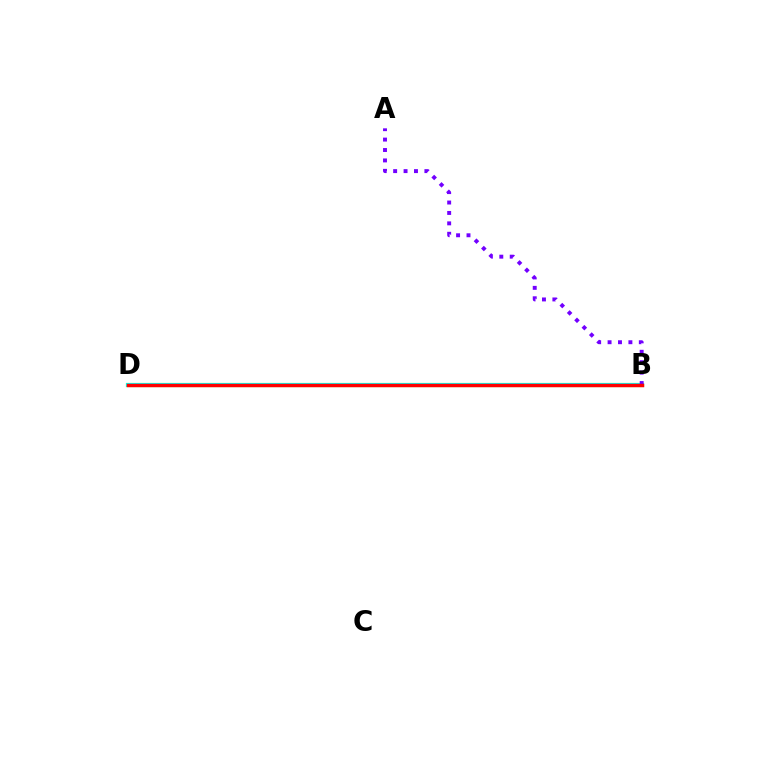{('B', 'D'): [{'color': '#84ff00', 'line_style': 'solid', 'thickness': 2.99}, {'color': '#00fff6', 'line_style': 'solid', 'thickness': 2.92}, {'color': '#ff0000', 'line_style': 'solid', 'thickness': 2.47}], ('A', 'B'): [{'color': '#7200ff', 'line_style': 'dotted', 'thickness': 2.83}]}